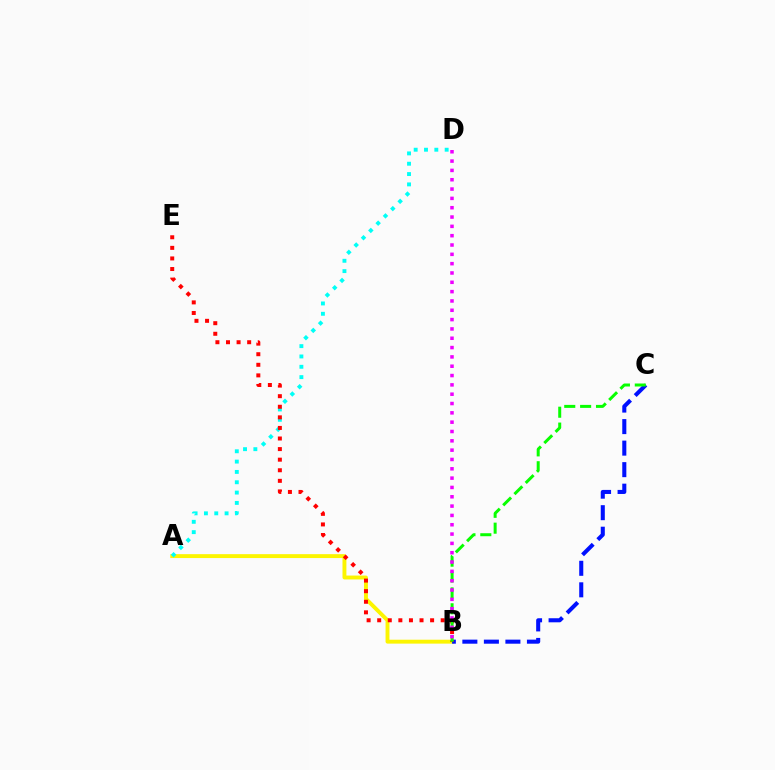{('A', 'B'): [{'color': '#fcf500', 'line_style': 'solid', 'thickness': 2.81}], ('B', 'C'): [{'color': '#0010ff', 'line_style': 'dashed', 'thickness': 2.92}, {'color': '#08ff00', 'line_style': 'dashed', 'thickness': 2.16}], ('A', 'D'): [{'color': '#00fff6', 'line_style': 'dotted', 'thickness': 2.81}], ('B', 'E'): [{'color': '#ff0000', 'line_style': 'dotted', 'thickness': 2.88}], ('B', 'D'): [{'color': '#ee00ff', 'line_style': 'dotted', 'thickness': 2.53}]}